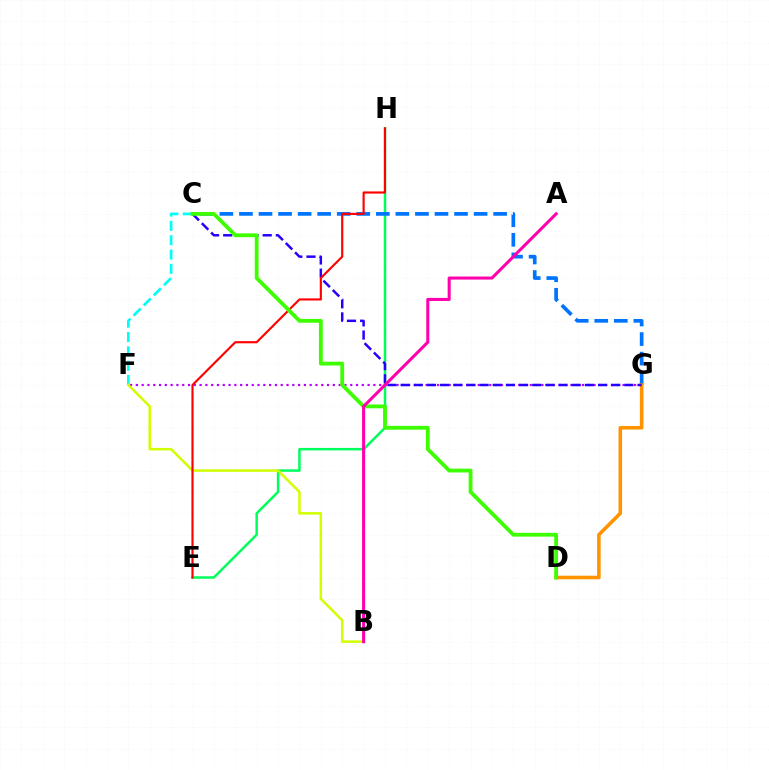{('E', 'H'): [{'color': '#00ff5c', 'line_style': 'solid', 'thickness': 1.8}, {'color': '#ff0000', 'line_style': 'solid', 'thickness': 1.54}], ('F', 'G'): [{'color': '#b900ff', 'line_style': 'dotted', 'thickness': 1.57}], ('C', 'G'): [{'color': '#0074ff', 'line_style': 'dashed', 'thickness': 2.66}, {'color': '#2500ff', 'line_style': 'dashed', 'thickness': 1.79}], ('D', 'G'): [{'color': '#ff9400', 'line_style': 'solid', 'thickness': 2.58}], ('C', 'F'): [{'color': '#00fff6', 'line_style': 'dashed', 'thickness': 1.95}], ('B', 'F'): [{'color': '#d1ff00', 'line_style': 'solid', 'thickness': 1.81}], ('C', 'D'): [{'color': '#3dff00', 'line_style': 'solid', 'thickness': 2.75}], ('A', 'B'): [{'color': '#ff00ac', 'line_style': 'solid', 'thickness': 2.19}]}